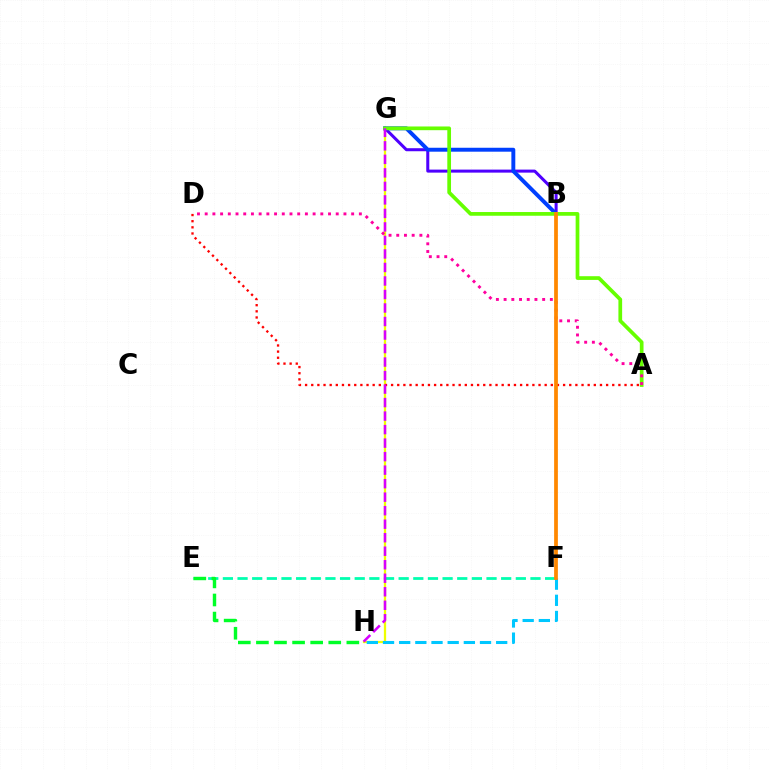{('G', 'H'): [{'color': '#eeff00', 'line_style': 'solid', 'thickness': 1.64}, {'color': '#d600ff', 'line_style': 'dashed', 'thickness': 1.84}], ('F', 'H'): [{'color': '#00c7ff', 'line_style': 'dashed', 'thickness': 2.2}], ('E', 'F'): [{'color': '#00ffaf', 'line_style': 'dashed', 'thickness': 1.99}], ('A', 'D'): [{'color': '#ff0000', 'line_style': 'dotted', 'thickness': 1.67}, {'color': '#ff00a0', 'line_style': 'dotted', 'thickness': 2.09}], ('B', 'G'): [{'color': '#4f00ff', 'line_style': 'solid', 'thickness': 2.18}, {'color': '#003fff', 'line_style': 'solid', 'thickness': 2.83}], ('E', 'H'): [{'color': '#00ff27', 'line_style': 'dashed', 'thickness': 2.46}], ('A', 'G'): [{'color': '#66ff00', 'line_style': 'solid', 'thickness': 2.68}], ('B', 'F'): [{'color': '#ff8800', 'line_style': 'solid', 'thickness': 2.7}]}